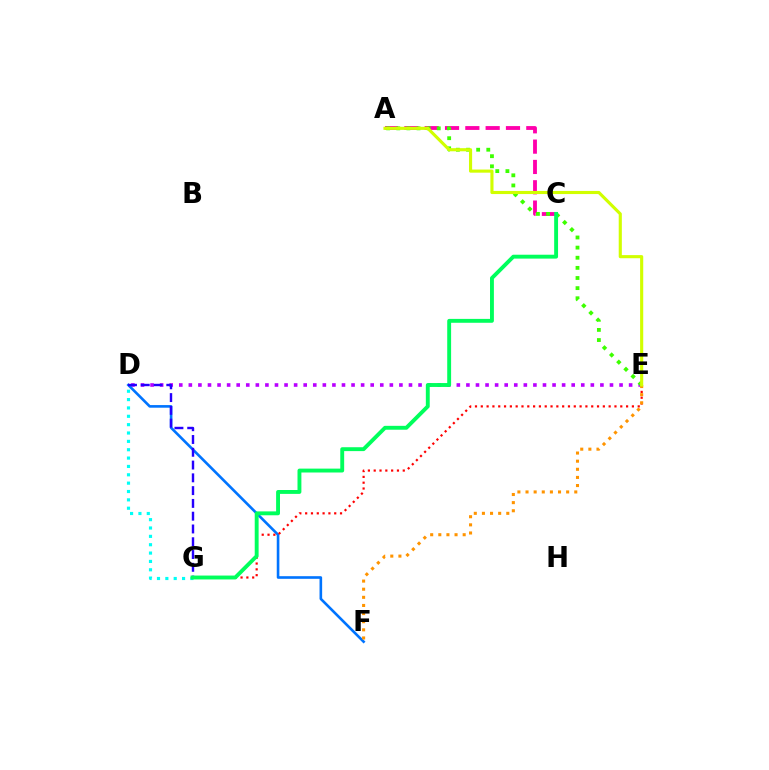{('D', 'E'): [{'color': '#b900ff', 'line_style': 'dotted', 'thickness': 2.6}], ('A', 'C'): [{'color': '#ff00ac', 'line_style': 'dashed', 'thickness': 2.76}], ('D', 'F'): [{'color': '#0074ff', 'line_style': 'solid', 'thickness': 1.89}], ('A', 'E'): [{'color': '#3dff00', 'line_style': 'dotted', 'thickness': 2.75}, {'color': '#d1ff00', 'line_style': 'solid', 'thickness': 2.25}], ('E', 'G'): [{'color': '#ff0000', 'line_style': 'dotted', 'thickness': 1.58}], ('D', 'G'): [{'color': '#2500ff', 'line_style': 'dashed', 'thickness': 1.74}, {'color': '#00fff6', 'line_style': 'dotted', 'thickness': 2.27}], ('E', 'F'): [{'color': '#ff9400', 'line_style': 'dotted', 'thickness': 2.21}], ('C', 'G'): [{'color': '#00ff5c', 'line_style': 'solid', 'thickness': 2.8}]}